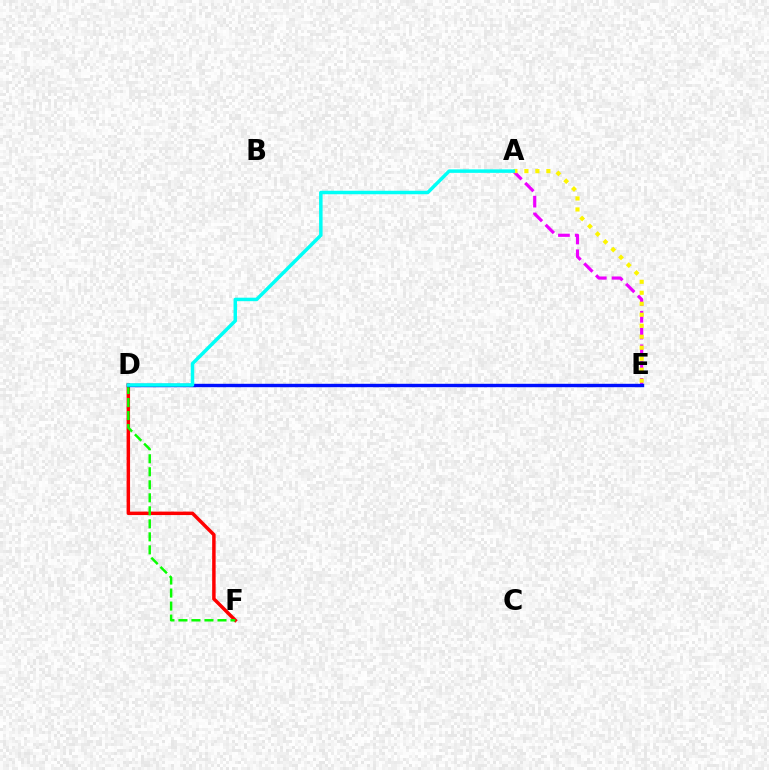{('A', 'E'): [{'color': '#ee00ff', 'line_style': 'dashed', 'thickness': 2.28}, {'color': '#fcf500', 'line_style': 'dotted', 'thickness': 2.99}], ('D', 'F'): [{'color': '#ff0000', 'line_style': 'solid', 'thickness': 2.5}, {'color': '#08ff00', 'line_style': 'dashed', 'thickness': 1.77}], ('D', 'E'): [{'color': '#0010ff', 'line_style': 'solid', 'thickness': 2.45}], ('A', 'D'): [{'color': '#00fff6', 'line_style': 'solid', 'thickness': 2.51}]}